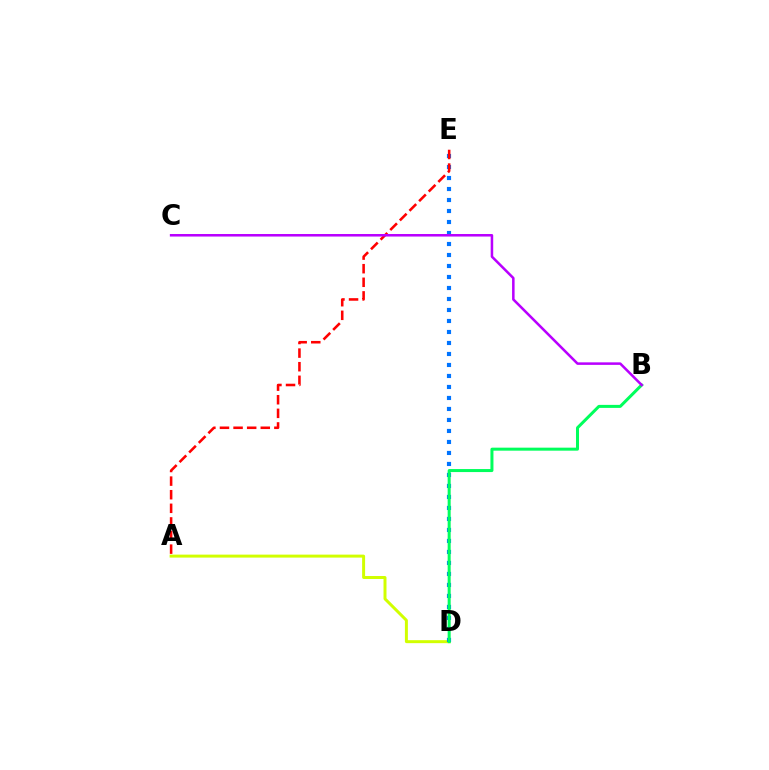{('A', 'D'): [{'color': '#d1ff00', 'line_style': 'solid', 'thickness': 2.14}], ('D', 'E'): [{'color': '#0074ff', 'line_style': 'dotted', 'thickness': 2.99}], ('A', 'E'): [{'color': '#ff0000', 'line_style': 'dashed', 'thickness': 1.85}], ('B', 'D'): [{'color': '#00ff5c', 'line_style': 'solid', 'thickness': 2.17}], ('B', 'C'): [{'color': '#b900ff', 'line_style': 'solid', 'thickness': 1.82}]}